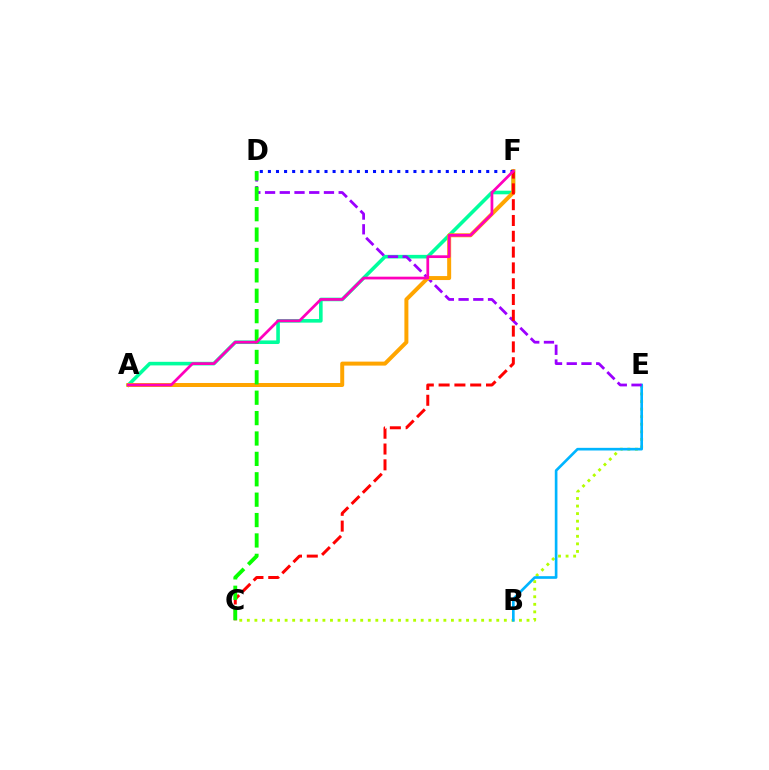{('C', 'E'): [{'color': '#b3ff00', 'line_style': 'dotted', 'thickness': 2.05}], ('A', 'F'): [{'color': '#00ff9d', 'line_style': 'solid', 'thickness': 2.59}, {'color': '#ffa500', 'line_style': 'solid', 'thickness': 2.87}, {'color': '#ff00bd', 'line_style': 'solid', 'thickness': 1.97}], ('B', 'E'): [{'color': '#00b5ff', 'line_style': 'solid', 'thickness': 1.91}], ('D', 'E'): [{'color': '#9b00ff', 'line_style': 'dashed', 'thickness': 2.0}], ('C', 'F'): [{'color': '#ff0000', 'line_style': 'dashed', 'thickness': 2.15}], ('C', 'D'): [{'color': '#08ff00', 'line_style': 'dashed', 'thickness': 2.77}], ('D', 'F'): [{'color': '#0010ff', 'line_style': 'dotted', 'thickness': 2.2}]}